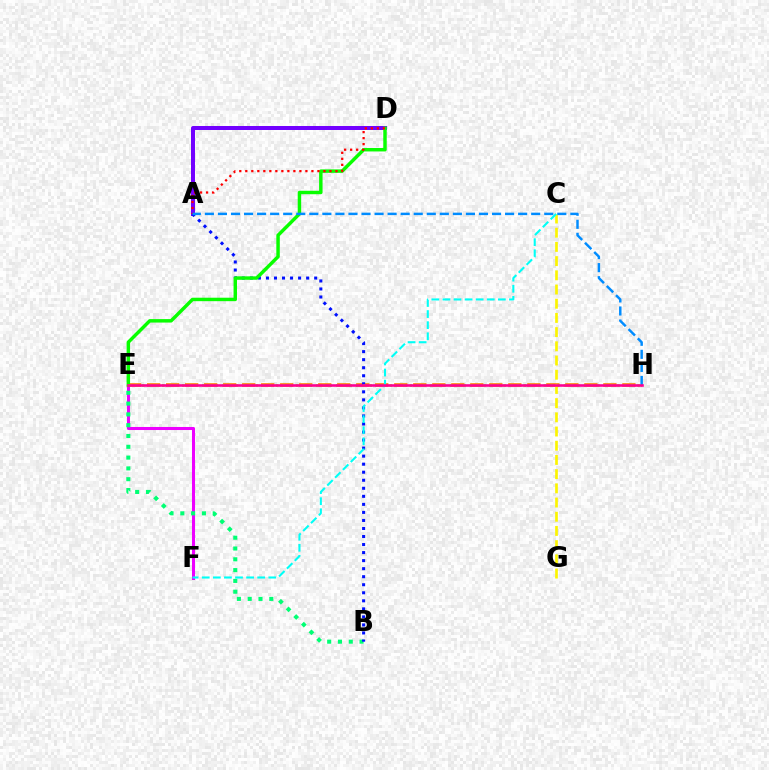{('E', 'F'): [{'color': '#ee00ff', 'line_style': 'solid', 'thickness': 2.2}], ('E', 'H'): [{'color': '#ff7c00', 'line_style': 'dashed', 'thickness': 2.58}, {'color': '#84ff00', 'line_style': 'dotted', 'thickness': 1.82}, {'color': '#ff0094', 'line_style': 'solid', 'thickness': 1.87}], ('A', 'D'): [{'color': '#7200ff', 'line_style': 'solid', 'thickness': 2.87}, {'color': '#ff0000', 'line_style': 'dotted', 'thickness': 1.63}], ('B', 'E'): [{'color': '#00ff74', 'line_style': 'dotted', 'thickness': 2.93}], ('C', 'G'): [{'color': '#fcf500', 'line_style': 'dashed', 'thickness': 1.93}], ('A', 'B'): [{'color': '#0010ff', 'line_style': 'dotted', 'thickness': 2.18}], ('D', 'E'): [{'color': '#08ff00', 'line_style': 'solid', 'thickness': 2.49}], ('C', 'F'): [{'color': '#00fff6', 'line_style': 'dashed', 'thickness': 1.51}], ('A', 'H'): [{'color': '#008cff', 'line_style': 'dashed', 'thickness': 1.77}]}